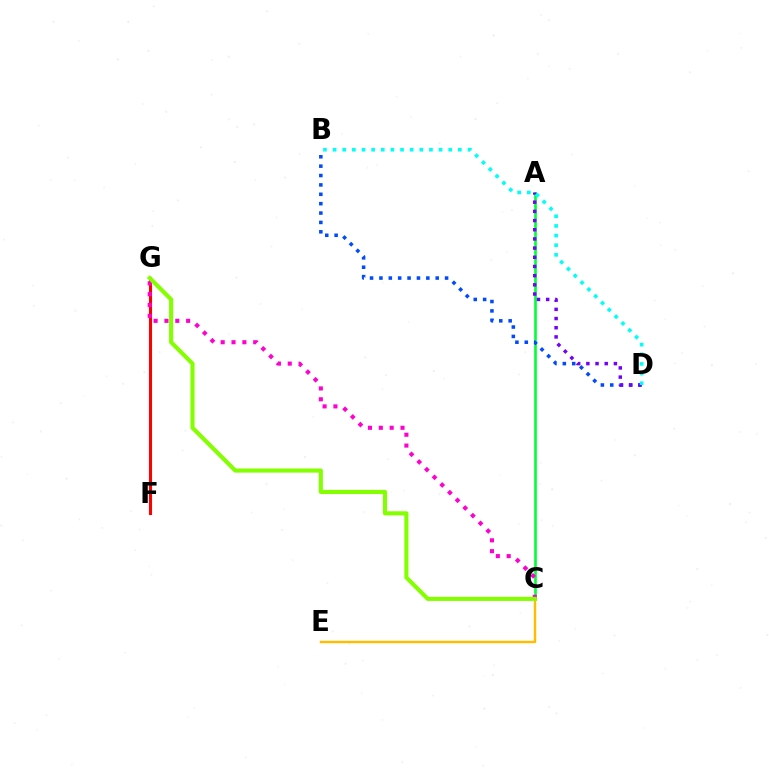{('F', 'G'): [{'color': '#ff0000', 'line_style': 'solid', 'thickness': 2.2}], ('A', 'C'): [{'color': '#00ff39', 'line_style': 'solid', 'thickness': 1.91}], ('B', 'D'): [{'color': '#004bff', 'line_style': 'dotted', 'thickness': 2.55}, {'color': '#00fff6', 'line_style': 'dotted', 'thickness': 2.62}], ('A', 'D'): [{'color': '#7200ff', 'line_style': 'dotted', 'thickness': 2.5}], ('C', 'E'): [{'color': '#ffbd00', 'line_style': 'solid', 'thickness': 1.76}], ('C', 'G'): [{'color': '#ff00cf', 'line_style': 'dotted', 'thickness': 2.95}, {'color': '#84ff00', 'line_style': 'solid', 'thickness': 2.96}]}